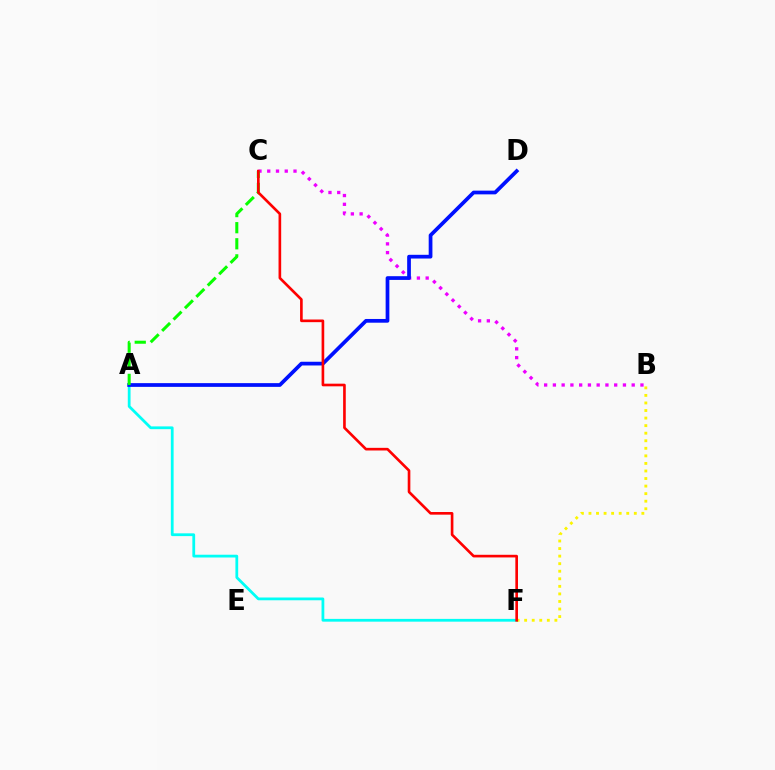{('B', 'C'): [{'color': '#ee00ff', 'line_style': 'dotted', 'thickness': 2.38}], ('A', 'F'): [{'color': '#00fff6', 'line_style': 'solid', 'thickness': 2.0}], ('B', 'F'): [{'color': '#fcf500', 'line_style': 'dotted', 'thickness': 2.05}], ('A', 'D'): [{'color': '#0010ff', 'line_style': 'solid', 'thickness': 2.68}], ('A', 'C'): [{'color': '#08ff00', 'line_style': 'dashed', 'thickness': 2.18}], ('C', 'F'): [{'color': '#ff0000', 'line_style': 'solid', 'thickness': 1.9}]}